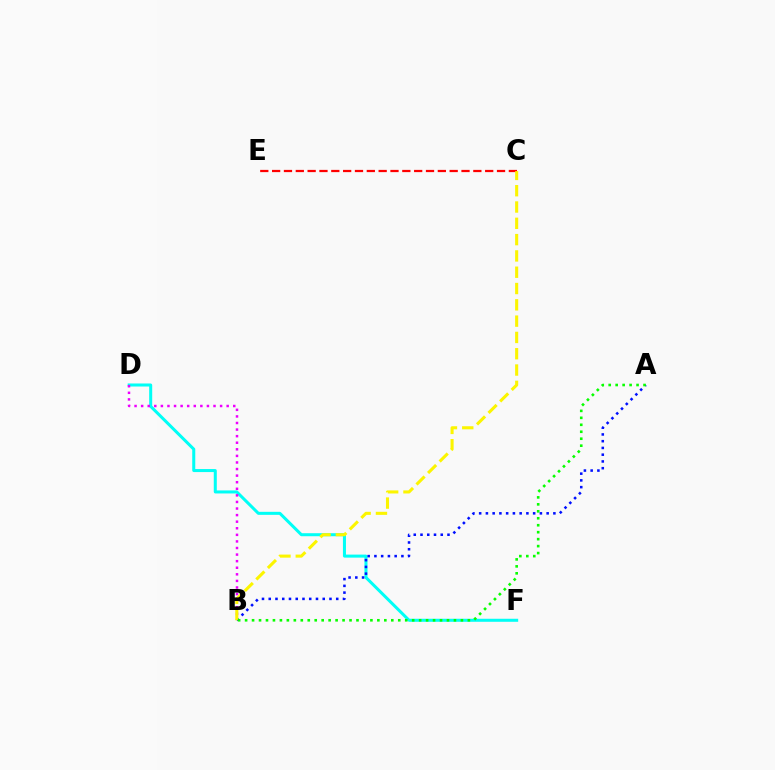{('D', 'F'): [{'color': '#00fff6', 'line_style': 'solid', 'thickness': 2.18}], ('C', 'E'): [{'color': '#ff0000', 'line_style': 'dashed', 'thickness': 1.61}], ('B', 'D'): [{'color': '#ee00ff', 'line_style': 'dotted', 'thickness': 1.79}], ('A', 'B'): [{'color': '#0010ff', 'line_style': 'dotted', 'thickness': 1.83}, {'color': '#08ff00', 'line_style': 'dotted', 'thickness': 1.89}], ('B', 'C'): [{'color': '#fcf500', 'line_style': 'dashed', 'thickness': 2.21}]}